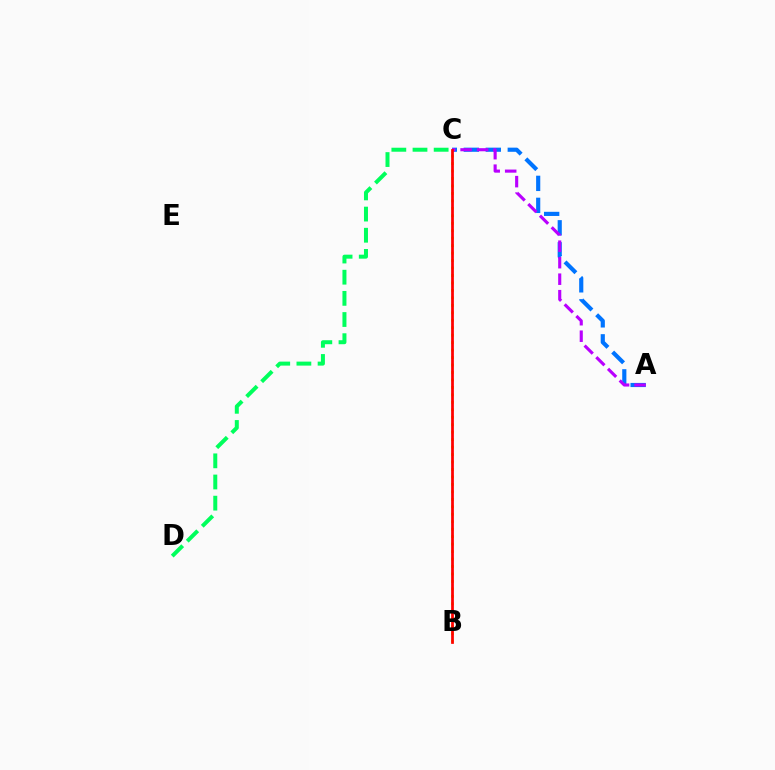{('B', 'C'): [{'color': '#d1ff00', 'line_style': 'dotted', 'thickness': 2.03}, {'color': '#ff0000', 'line_style': 'solid', 'thickness': 1.97}], ('A', 'C'): [{'color': '#0074ff', 'line_style': 'dashed', 'thickness': 2.99}, {'color': '#b900ff', 'line_style': 'dashed', 'thickness': 2.24}], ('C', 'D'): [{'color': '#00ff5c', 'line_style': 'dashed', 'thickness': 2.87}]}